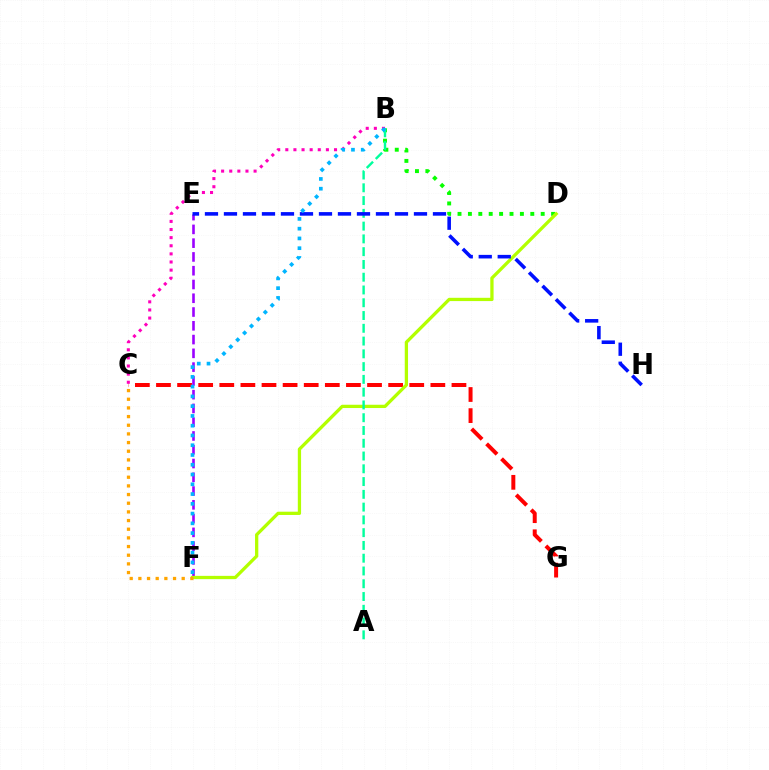{('E', 'F'): [{'color': '#9b00ff', 'line_style': 'dashed', 'thickness': 1.87}], ('C', 'G'): [{'color': '#ff0000', 'line_style': 'dashed', 'thickness': 2.87}], ('B', 'C'): [{'color': '#ff00bd', 'line_style': 'dotted', 'thickness': 2.21}], ('B', 'D'): [{'color': '#08ff00', 'line_style': 'dotted', 'thickness': 2.83}], ('D', 'F'): [{'color': '#b3ff00', 'line_style': 'solid', 'thickness': 2.36}], ('C', 'F'): [{'color': '#ffa500', 'line_style': 'dotted', 'thickness': 2.35}], ('A', 'B'): [{'color': '#00ff9d', 'line_style': 'dashed', 'thickness': 1.74}], ('E', 'H'): [{'color': '#0010ff', 'line_style': 'dashed', 'thickness': 2.58}], ('B', 'F'): [{'color': '#00b5ff', 'line_style': 'dotted', 'thickness': 2.65}]}